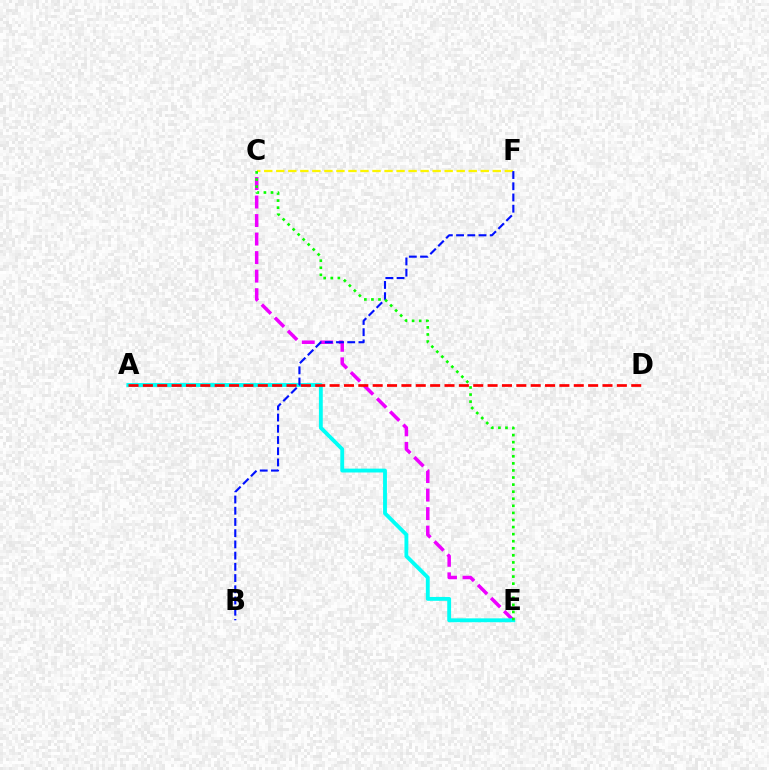{('C', 'E'): [{'color': '#ee00ff', 'line_style': 'dashed', 'thickness': 2.52}, {'color': '#08ff00', 'line_style': 'dotted', 'thickness': 1.92}], ('C', 'F'): [{'color': '#fcf500', 'line_style': 'dashed', 'thickness': 1.63}], ('A', 'E'): [{'color': '#00fff6', 'line_style': 'solid', 'thickness': 2.78}], ('B', 'F'): [{'color': '#0010ff', 'line_style': 'dashed', 'thickness': 1.52}], ('A', 'D'): [{'color': '#ff0000', 'line_style': 'dashed', 'thickness': 1.95}]}